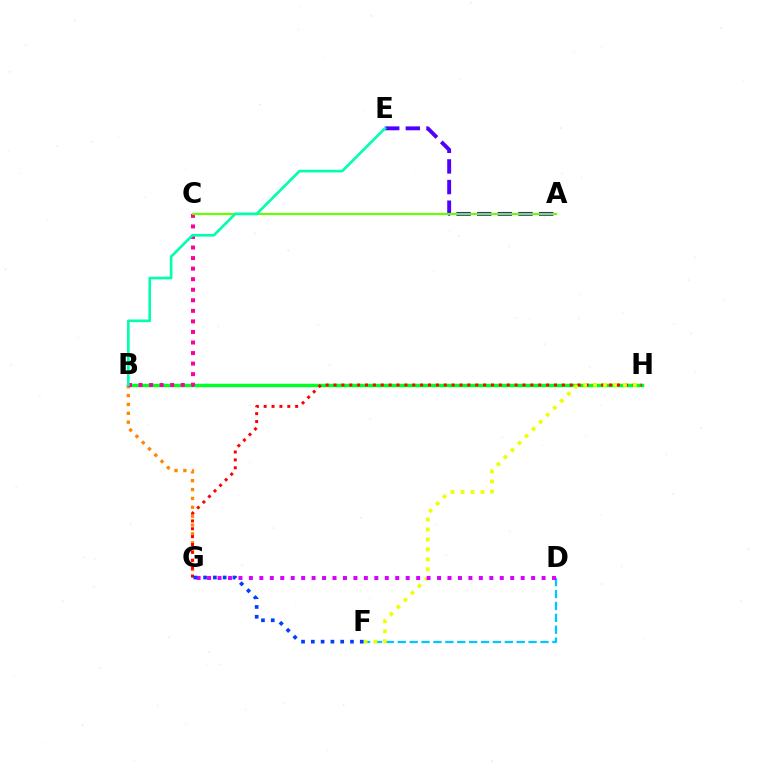{('B', 'H'): [{'color': '#00ff27', 'line_style': 'solid', 'thickness': 2.49}], ('D', 'F'): [{'color': '#00c7ff', 'line_style': 'dashed', 'thickness': 1.62}], ('B', 'G'): [{'color': '#ff8800', 'line_style': 'dotted', 'thickness': 2.41}], ('G', 'H'): [{'color': '#ff0000', 'line_style': 'dotted', 'thickness': 2.14}], ('A', 'E'): [{'color': '#4f00ff', 'line_style': 'dashed', 'thickness': 2.8}], ('F', 'H'): [{'color': '#eeff00', 'line_style': 'dotted', 'thickness': 2.71}], ('B', 'C'): [{'color': '#ff00a0', 'line_style': 'dotted', 'thickness': 2.87}], ('D', 'G'): [{'color': '#d600ff', 'line_style': 'dotted', 'thickness': 2.84}], ('F', 'G'): [{'color': '#003fff', 'line_style': 'dotted', 'thickness': 2.66}], ('A', 'C'): [{'color': '#66ff00', 'line_style': 'solid', 'thickness': 1.56}], ('B', 'E'): [{'color': '#00ffaf', 'line_style': 'solid', 'thickness': 1.9}]}